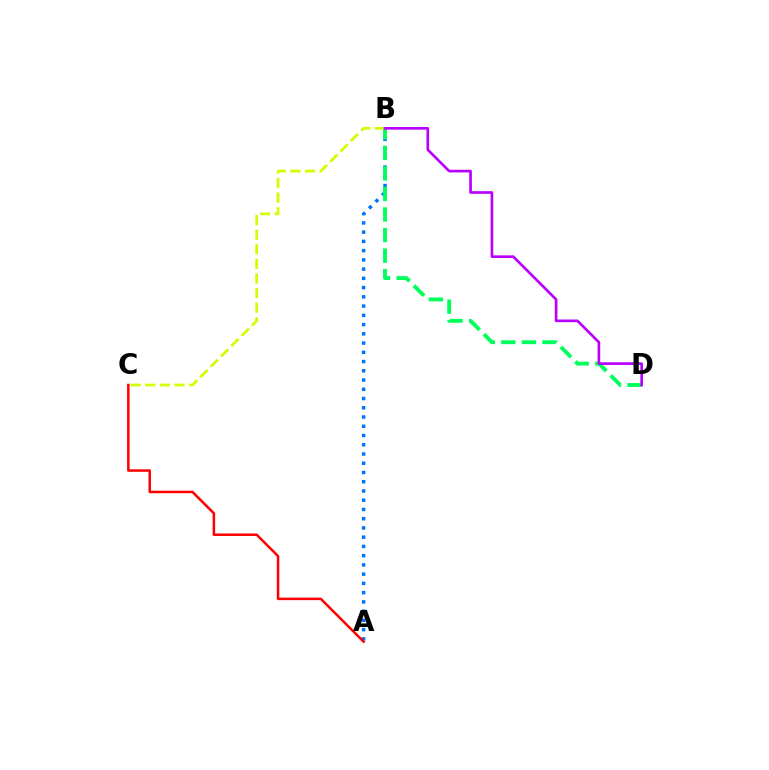{('A', 'B'): [{'color': '#0074ff', 'line_style': 'dotted', 'thickness': 2.51}], ('B', 'D'): [{'color': '#00ff5c', 'line_style': 'dashed', 'thickness': 2.79}, {'color': '#b900ff', 'line_style': 'solid', 'thickness': 1.91}], ('B', 'C'): [{'color': '#d1ff00', 'line_style': 'dashed', 'thickness': 1.98}], ('A', 'C'): [{'color': '#ff0000', 'line_style': 'solid', 'thickness': 1.8}]}